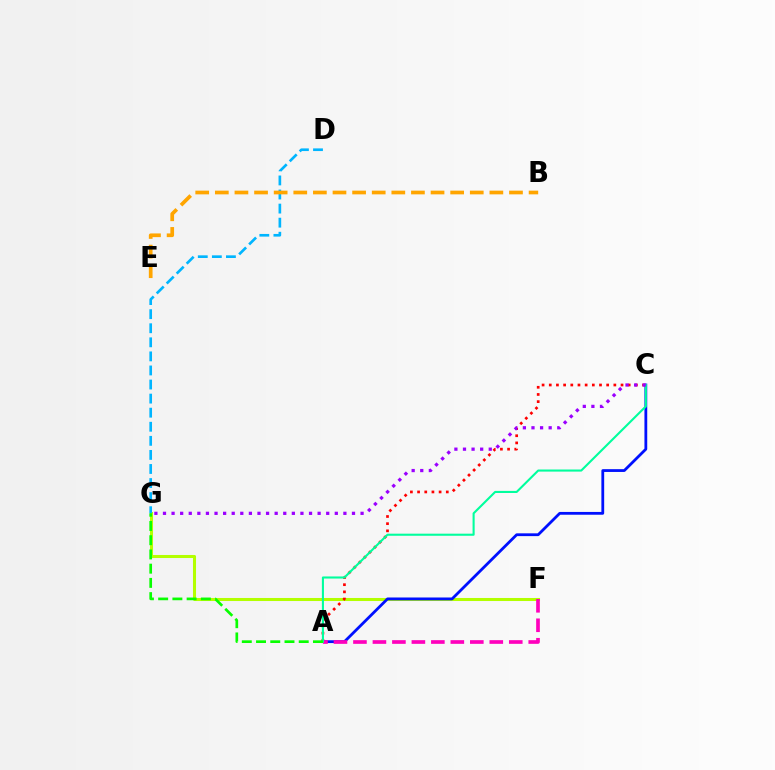{('F', 'G'): [{'color': '#b3ff00', 'line_style': 'solid', 'thickness': 2.19}], ('D', 'G'): [{'color': '#00b5ff', 'line_style': 'dashed', 'thickness': 1.91}], ('A', 'C'): [{'color': '#0010ff', 'line_style': 'solid', 'thickness': 2.01}, {'color': '#ff0000', 'line_style': 'dotted', 'thickness': 1.95}, {'color': '#00ff9d', 'line_style': 'solid', 'thickness': 1.51}], ('A', 'F'): [{'color': '#ff00bd', 'line_style': 'dashed', 'thickness': 2.65}], ('C', 'G'): [{'color': '#9b00ff', 'line_style': 'dotted', 'thickness': 2.33}], ('B', 'E'): [{'color': '#ffa500', 'line_style': 'dashed', 'thickness': 2.66}], ('A', 'G'): [{'color': '#08ff00', 'line_style': 'dashed', 'thickness': 1.93}]}